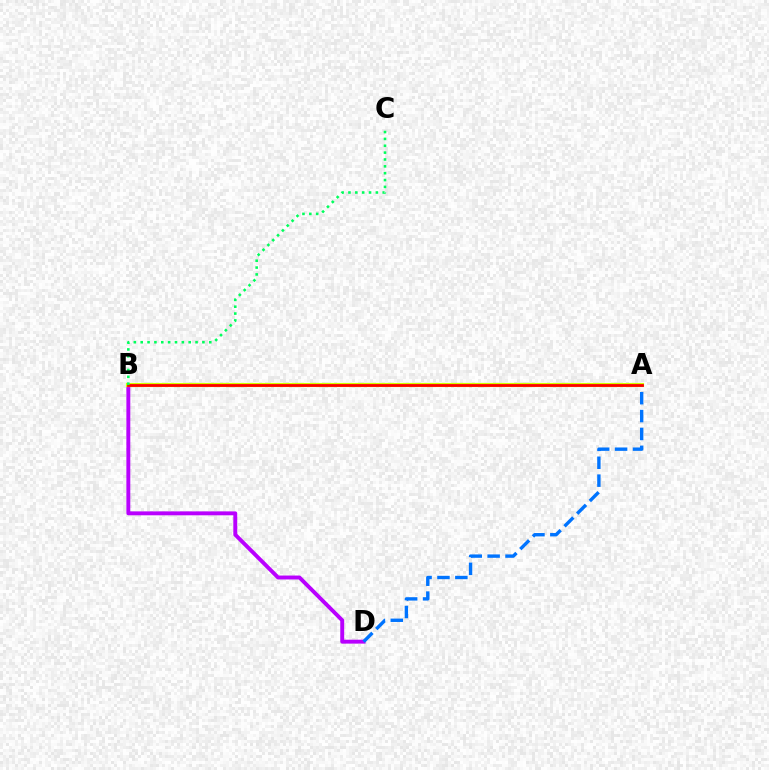{('B', 'D'): [{'color': '#b900ff', 'line_style': 'solid', 'thickness': 2.82}], ('A', 'B'): [{'color': '#d1ff00', 'line_style': 'solid', 'thickness': 2.99}, {'color': '#ff0000', 'line_style': 'solid', 'thickness': 2.01}], ('A', 'D'): [{'color': '#0074ff', 'line_style': 'dashed', 'thickness': 2.43}], ('B', 'C'): [{'color': '#00ff5c', 'line_style': 'dotted', 'thickness': 1.86}]}